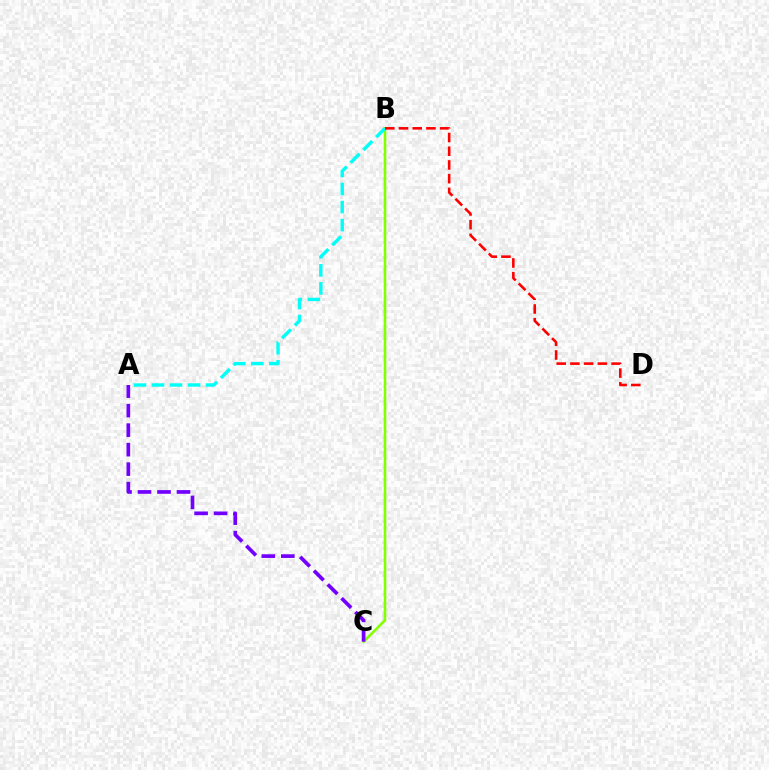{('B', 'C'): [{'color': '#84ff00', 'line_style': 'solid', 'thickness': 1.87}], ('A', 'B'): [{'color': '#00fff6', 'line_style': 'dashed', 'thickness': 2.45}], ('B', 'D'): [{'color': '#ff0000', 'line_style': 'dashed', 'thickness': 1.86}], ('A', 'C'): [{'color': '#7200ff', 'line_style': 'dashed', 'thickness': 2.65}]}